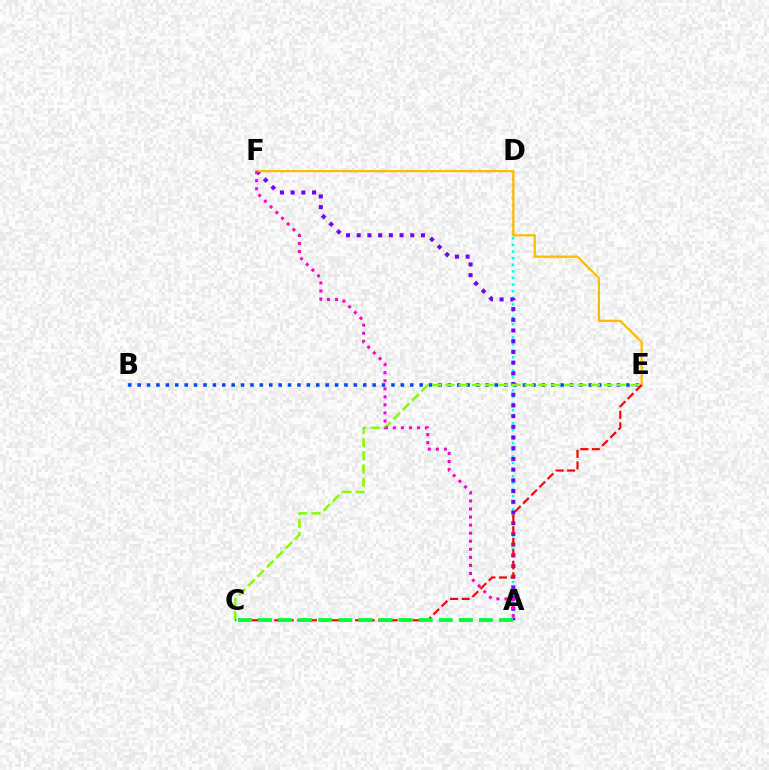{('A', 'D'): [{'color': '#00fff6', 'line_style': 'dotted', 'thickness': 1.8}], ('A', 'F'): [{'color': '#7200ff', 'line_style': 'dotted', 'thickness': 2.91}, {'color': '#ff00cf', 'line_style': 'dotted', 'thickness': 2.19}], ('E', 'F'): [{'color': '#ffbd00', 'line_style': 'solid', 'thickness': 1.66}], ('B', 'E'): [{'color': '#004bff', 'line_style': 'dotted', 'thickness': 2.55}], ('C', 'E'): [{'color': '#84ff00', 'line_style': 'dashed', 'thickness': 1.8}, {'color': '#ff0000', 'line_style': 'dashed', 'thickness': 1.57}], ('A', 'C'): [{'color': '#00ff39', 'line_style': 'dashed', 'thickness': 2.73}]}